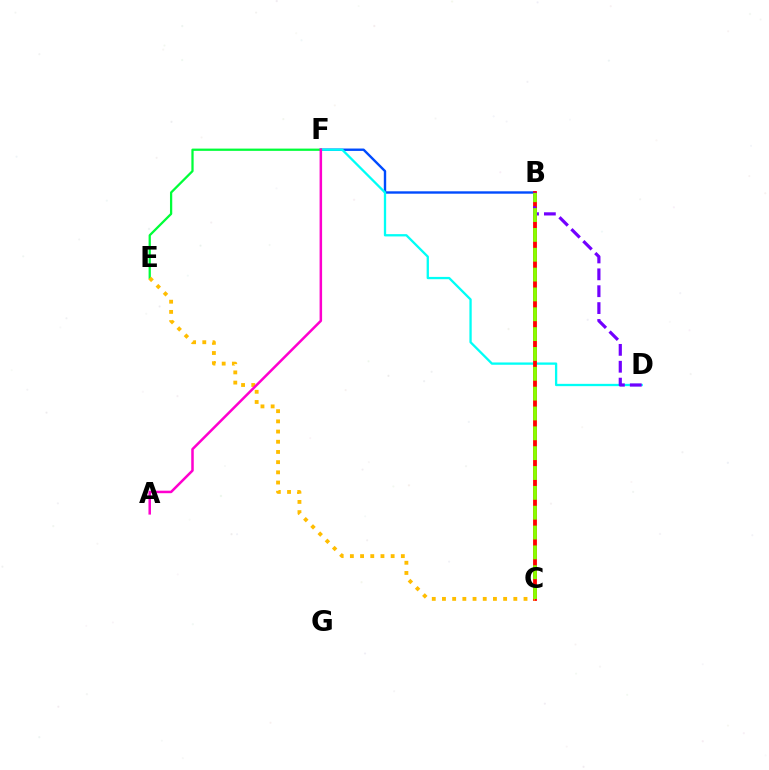{('B', 'F'): [{'color': '#004bff', 'line_style': 'solid', 'thickness': 1.72}], ('D', 'F'): [{'color': '#00fff6', 'line_style': 'solid', 'thickness': 1.66}], ('B', 'C'): [{'color': '#ff0000', 'line_style': 'solid', 'thickness': 2.74}, {'color': '#84ff00', 'line_style': 'dashed', 'thickness': 2.7}], ('E', 'F'): [{'color': '#00ff39', 'line_style': 'solid', 'thickness': 1.63}], ('B', 'D'): [{'color': '#7200ff', 'line_style': 'dashed', 'thickness': 2.29}], ('C', 'E'): [{'color': '#ffbd00', 'line_style': 'dotted', 'thickness': 2.77}], ('A', 'F'): [{'color': '#ff00cf', 'line_style': 'solid', 'thickness': 1.81}]}